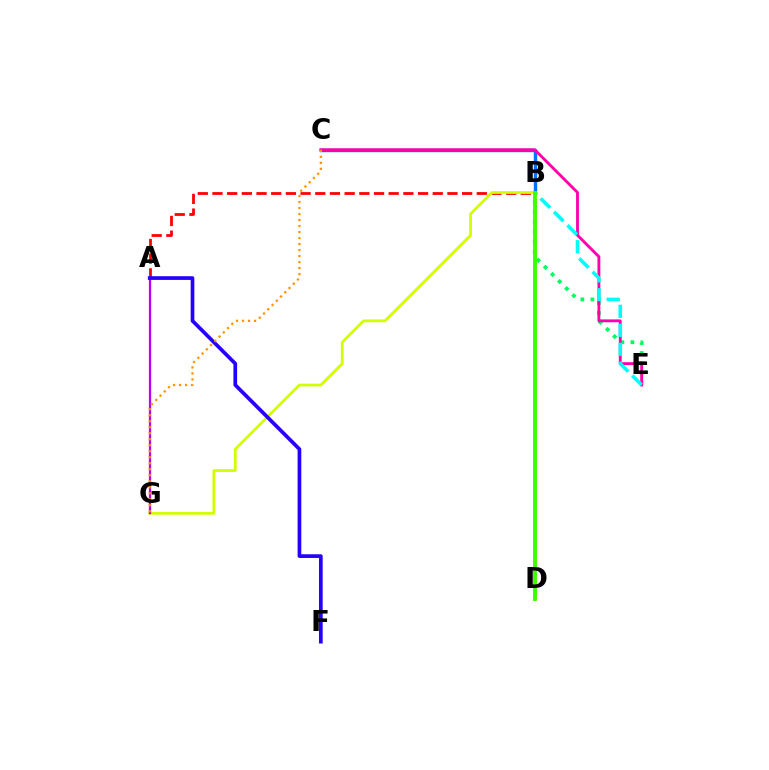{('B', 'E'): [{'color': '#00ff5c', 'line_style': 'dotted', 'thickness': 2.73}, {'color': '#00fff6', 'line_style': 'dashed', 'thickness': 2.58}], ('B', 'C'): [{'color': '#0074ff', 'line_style': 'solid', 'thickness': 2.47}], ('A', 'B'): [{'color': '#ff0000', 'line_style': 'dashed', 'thickness': 1.99}], ('C', 'E'): [{'color': '#ff00ac', 'line_style': 'solid', 'thickness': 2.05}], ('B', 'G'): [{'color': '#d1ff00', 'line_style': 'solid', 'thickness': 1.98}], ('A', 'G'): [{'color': '#b900ff', 'line_style': 'solid', 'thickness': 1.62}], ('A', 'F'): [{'color': '#2500ff', 'line_style': 'solid', 'thickness': 2.67}], ('C', 'G'): [{'color': '#ff9400', 'line_style': 'dotted', 'thickness': 1.63}], ('B', 'D'): [{'color': '#3dff00', 'line_style': 'solid', 'thickness': 2.8}]}